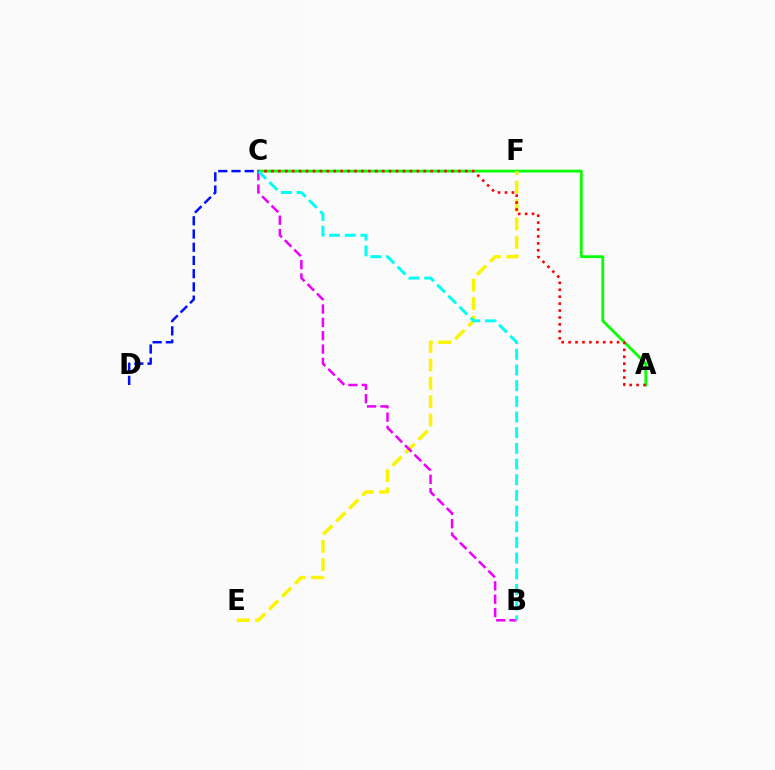{('A', 'C'): [{'color': '#08ff00', 'line_style': 'solid', 'thickness': 2.02}, {'color': '#ff0000', 'line_style': 'dotted', 'thickness': 1.88}], ('E', 'F'): [{'color': '#fcf500', 'line_style': 'dashed', 'thickness': 2.49}], ('B', 'C'): [{'color': '#ee00ff', 'line_style': 'dashed', 'thickness': 1.81}, {'color': '#00fff6', 'line_style': 'dashed', 'thickness': 2.13}], ('C', 'D'): [{'color': '#0010ff', 'line_style': 'dashed', 'thickness': 1.8}]}